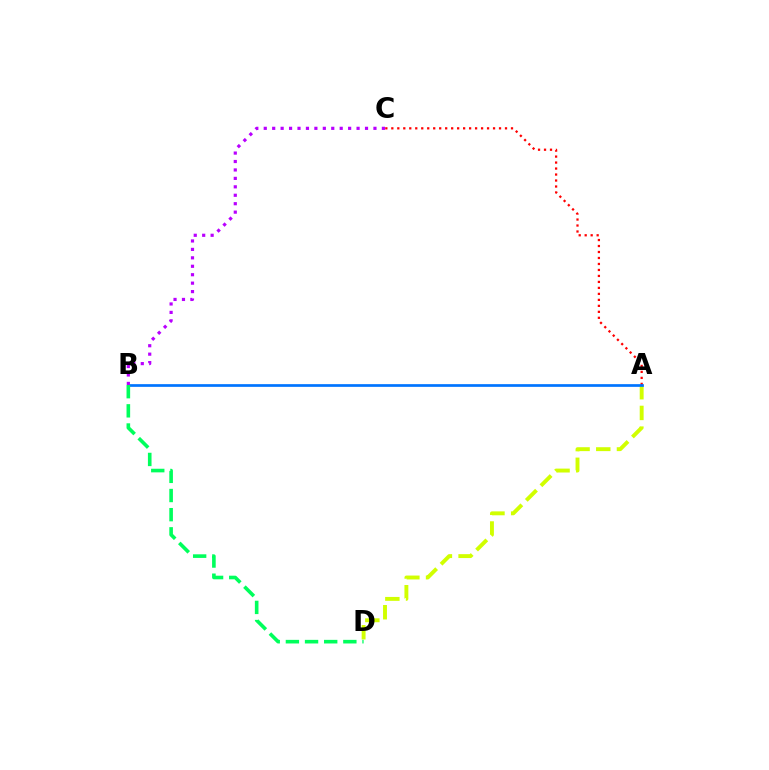{('A', 'C'): [{'color': '#ff0000', 'line_style': 'dotted', 'thickness': 1.63}], ('A', 'D'): [{'color': '#d1ff00', 'line_style': 'dashed', 'thickness': 2.81}], ('A', 'B'): [{'color': '#0074ff', 'line_style': 'solid', 'thickness': 1.95}], ('B', 'C'): [{'color': '#b900ff', 'line_style': 'dotted', 'thickness': 2.29}], ('B', 'D'): [{'color': '#00ff5c', 'line_style': 'dashed', 'thickness': 2.6}]}